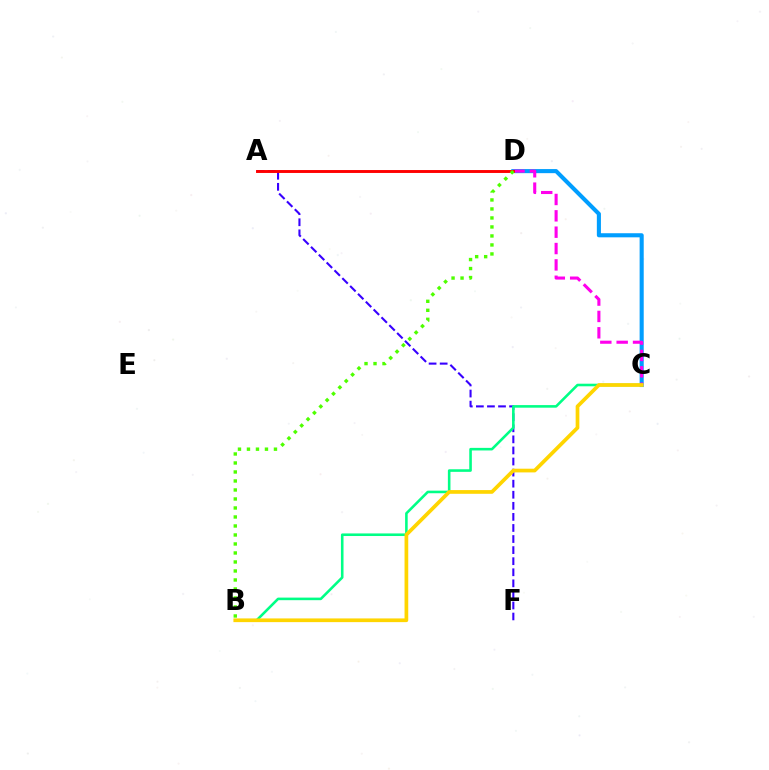{('C', 'D'): [{'color': '#009eff', 'line_style': 'solid', 'thickness': 2.95}, {'color': '#ff00ed', 'line_style': 'dashed', 'thickness': 2.22}], ('A', 'F'): [{'color': '#3700ff', 'line_style': 'dashed', 'thickness': 1.5}], ('A', 'D'): [{'color': '#ff0000', 'line_style': 'solid', 'thickness': 2.1}], ('B', 'C'): [{'color': '#00ff86', 'line_style': 'solid', 'thickness': 1.86}, {'color': '#ffd500', 'line_style': 'solid', 'thickness': 2.67}], ('B', 'D'): [{'color': '#4fff00', 'line_style': 'dotted', 'thickness': 2.45}]}